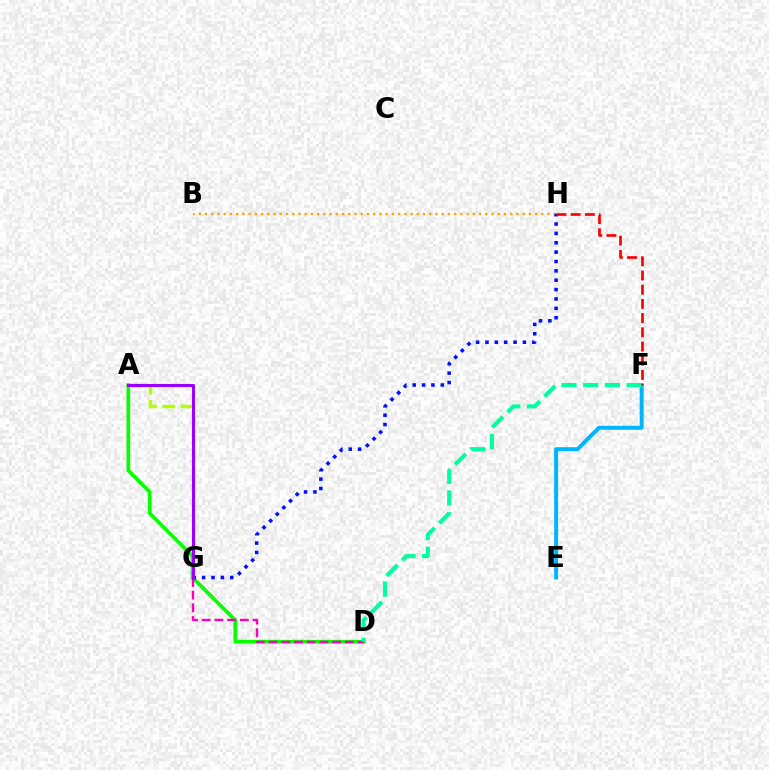{('A', 'D'): [{'color': '#08ff00', 'line_style': 'solid', 'thickness': 2.65}], ('D', 'G'): [{'color': '#ff00bd', 'line_style': 'dashed', 'thickness': 1.72}], ('A', 'G'): [{'color': '#b3ff00', 'line_style': 'dashed', 'thickness': 2.48}, {'color': '#9b00ff', 'line_style': 'solid', 'thickness': 2.23}], ('B', 'H'): [{'color': '#ffa500', 'line_style': 'dotted', 'thickness': 1.69}], ('G', 'H'): [{'color': '#0010ff', 'line_style': 'dotted', 'thickness': 2.55}], ('E', 'F'): [{'color': '#00b5ff', 'line_style': 'solid', 'thickness': 2.84}], ('D', 'F'): [{'color': '#00ff9d', 'line_style': 'dashed', 'thickness': 2.95}], ('F', 'H'): [{'color': '#ff0000', 'line_style': 'dashed', 'thickness': 1.93}]}